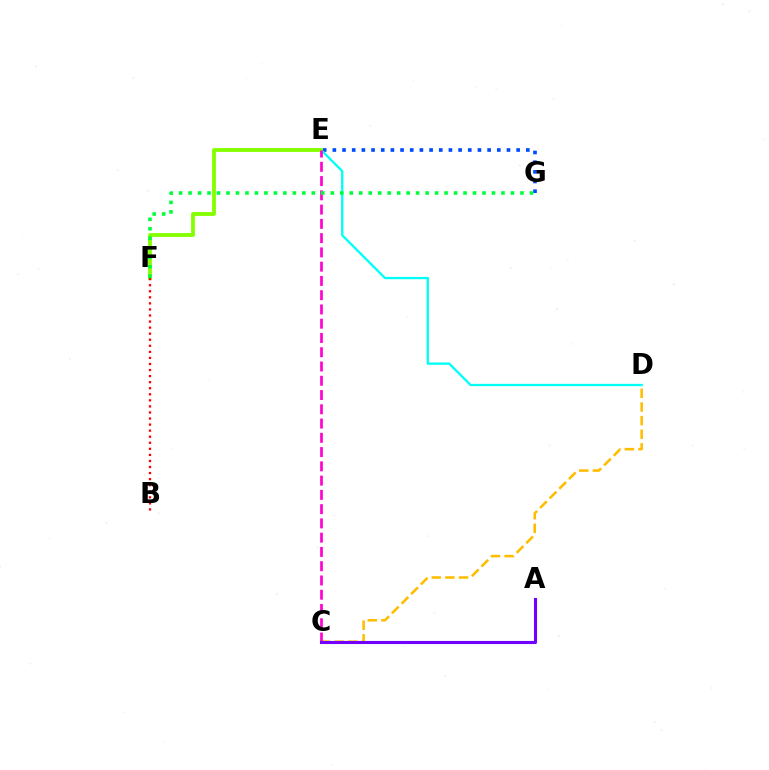{('E', 'G'): [{'color': '#004bff', 'line_style': 'dotted', 'thickness': 2.63}], ('D', 'E'): [{'color': '#00fff6', 'line_style': 'solid', 'thickness': 1.67}], ('C', 'D'): [{'color': '#ffbd00', 'line_style': 'dashed', 'thickness': 1.85}], ('E', 'F'): [{'color': '#84ff00', 'line_style': 'solid', 'thickness': 2.75}], ('C', 'E'): [{'color': '#ff00cf', 'line_style': 'dashed', 'thickness': 1.94}], ('B', 'F'): [{'color': '#ff0000', 'line_style': 'dotted', 'thickness': 1.65}], ('F', 'G'): [{'color': '#00ff39', 'line_style': 'dotted', 'thickness': 2.58}], ('A', 'C'): [{'color': '#7200ff', 'line_style': 'solid', 'thickness': 2.23}]}